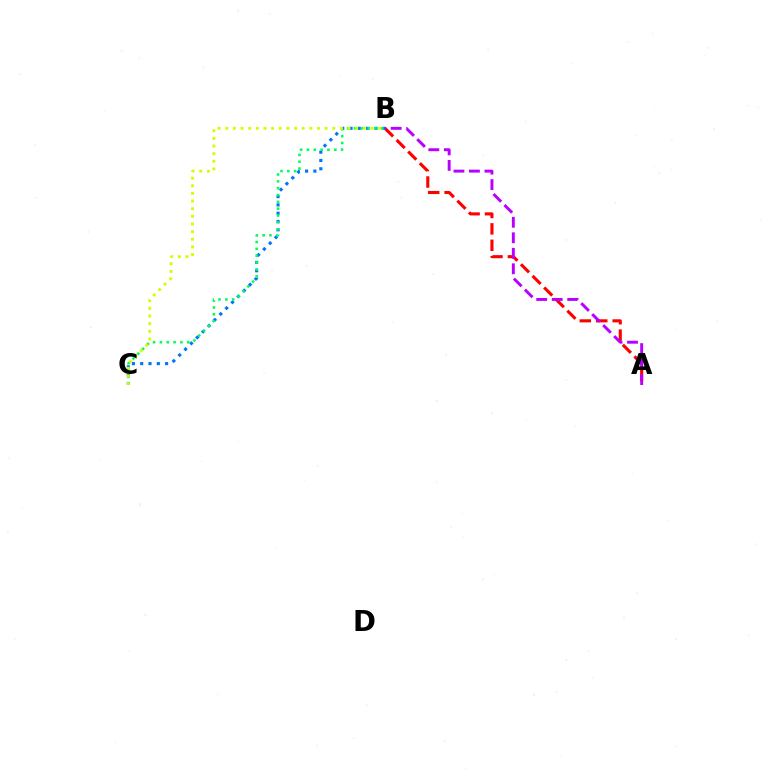{('A', 'B'): [{'color': '#ff0000', 'line_style': 'dashed', 'thickness': 2.23}, {'color': '#b900ff', 'line_style': 'dashed', 'thickness': 2.11}], ('B', 'C'): [{'color': '#0074ff', 'line_style': 'dotted', 'thickness': 2.26}, {'color': '#00ff5c', 'line_style': 'dotted', 'thickness': 1.86}, {'color': '#d1ff00', 'line_style': 'dotted', 'thickness': 2.08}]}